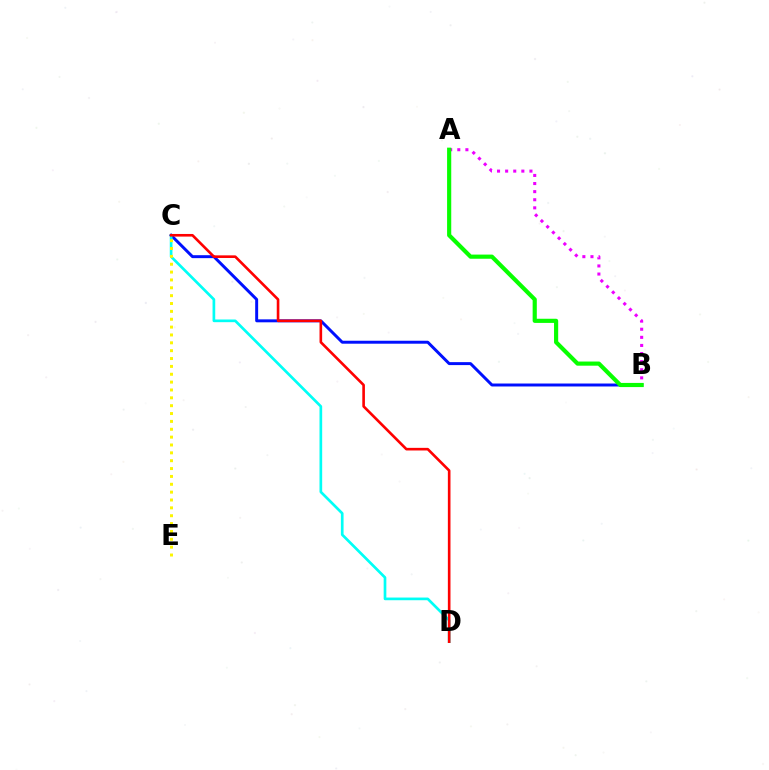{('B', 'C'): [{'color': '#0010ff', 'line_style': 'solid', 'thickness': 2.13}], ('C', 'D'): [{'color': '#00fff6', 'line_style': 'solid', 'thickness': 1.93}, {'color': '#ff0000', 'line_style': 'solid', 'thickness': 1.89}], ('A', 'B'): [{'color': '#ee00ff', 'line_style': 'dotted', 'thickness': 2.2}, {'color': '#08ff00', 'line_style': 'solid', 'thickness': 2.99}], ('C', 'E'): [{'color': '#fcf500', 'line_style': 'dotted', 'thickness': 2.14}]}